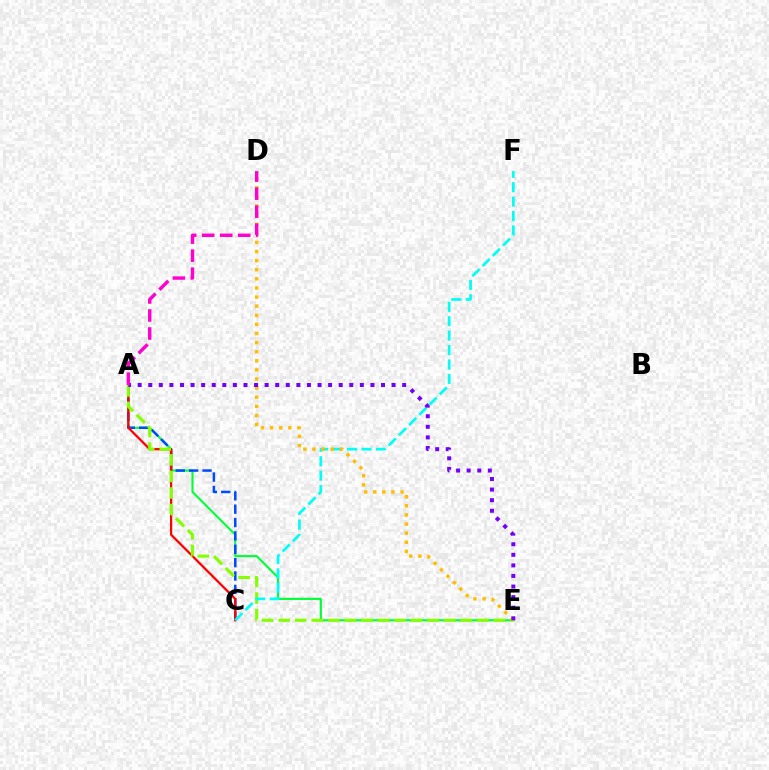{('A', 'E'): [{'color': '#00ff39', 'line_style': 'solid', 'thickness': 1.52}, {'color': '#84ff00', 'line_style': 'dashed', 'thickness': 2.25}, {'color': '#7200ff', 'line_style': 'dotted', 'thickness': 2.87}], ('A', 'C'): [{'color': '#004bff', 'line_style': 'dashed', 'thickness': 1.82}, {'color': '#ff0000', 'line_style': 'solid', 'thickness': 1.62}], ('C', 'F'): [{'color': '#00fff6', 'line_style': 'dashed', 'thickness': 1.96}], ('D', 'E'): [{'color': '#ffbd00', 'line_style': 'dotted', 'thickness': 2.47}], ('A', 'D'): [{'color': '#ff00cf', 'line_style': 'dashed', 'thickness': 2.45}]}